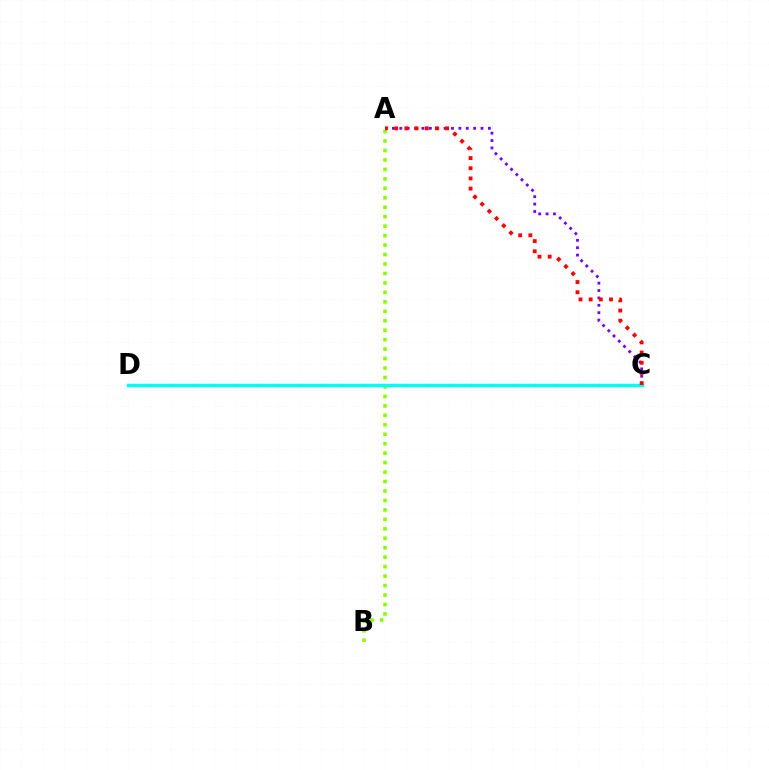{('A', 'C'): [{'color': '#7200ff', 'line_style': 'dotted', 'thickness': 2.01}, {'color': '#ff0000', 'line_style': 'dotted', 'thickness': 2.76}], ('A', 'B'): [{'color': '#84ff00', 'line_style': 'dotted', 'thickness': 2.57}], ('C', 'D'): [{'color': '#00fff6', 'line_style': 'solid', 'thickness': 2.48}]}